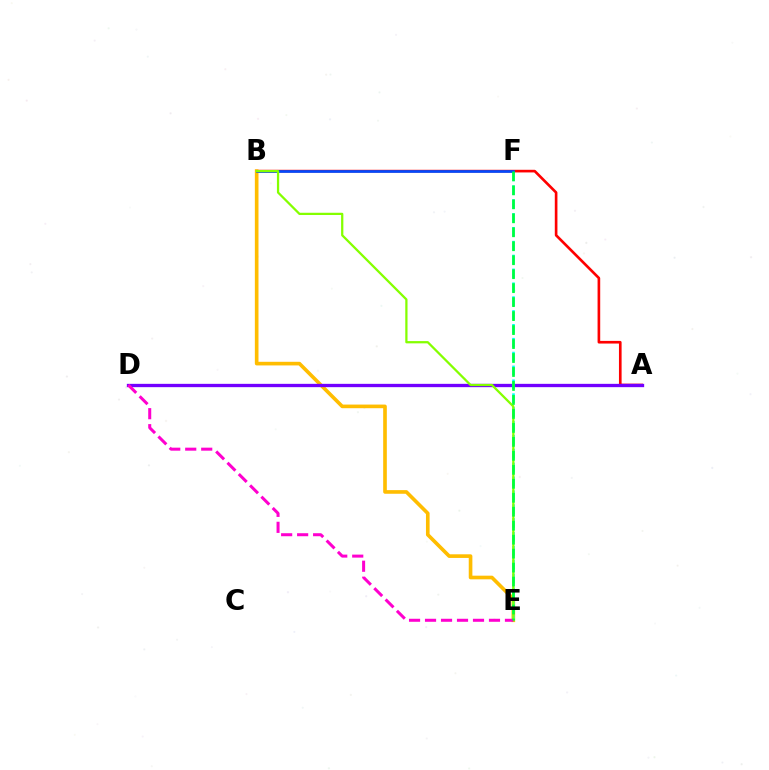{('A', 'B'): [{'color': '#ff0000', 'line_style': 'solid', 'thickness': 1.91}], ('B', 'E'): [{'color': '#ffbd00', 'line_style': 'solid', 'thickness': 2.62}, {'color': '#84ff00', 'line_style': 'solid', 'thickness': 1.63}], ('A', 'D'): [{'color': '#7200ff', 'line_style': 'solid', 'thickness': 2.39}], ('E', 'F'): [{'color': '#00fff6', 'line_style': 'dashed', 'thickness': 1.88}, {'color': '#00ff39', 'line_style': 'dashed', 'thickness': 1.9}], ('B', 'F'): [{'color': '#004bff', 'line_style': 'solid', 'thickness': 1.92}], ('D', 'E'): [{'color': '#ff00cf', 'line_style': 'dashed', 'thickness': 2.17}]}